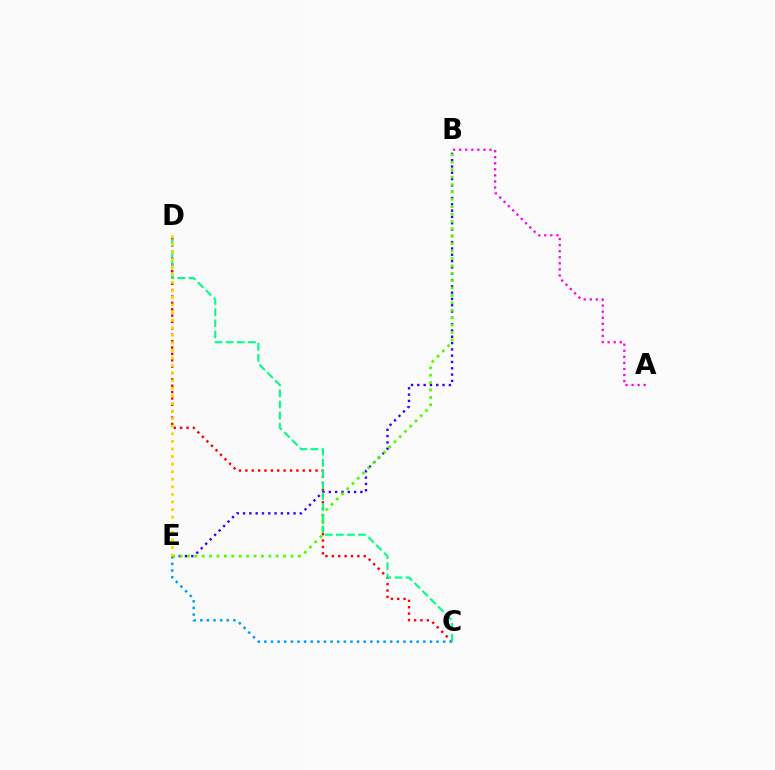{('B', 'E'): [{'color': '#3700ff', 'line_style': 'dotted', 'thickness': 1.71}, {'color': '#4fff00', 'line_style': 'dotted', 'thickness': 2.01}], ('C', 'D'): [{'color': '#ff0000', 'line_style': 'dotted', 'thickness': 1.73}, {'color': '#00ff86', 'line_style': 'dashed', 'thickness': 1.51}], ('C', 'E'): [{'color': '#009eff', 'line_style': 'dotted', 'thickness': 1.8}], ('A', 'B'): [{'color': '#ff00ed', 'line_style': 'dotted', 'thickness': 1.65}], ('D', 'E'): [{'color': '#ffd500', 'line_style': 'dotted', 'thickness': 2.06}]}